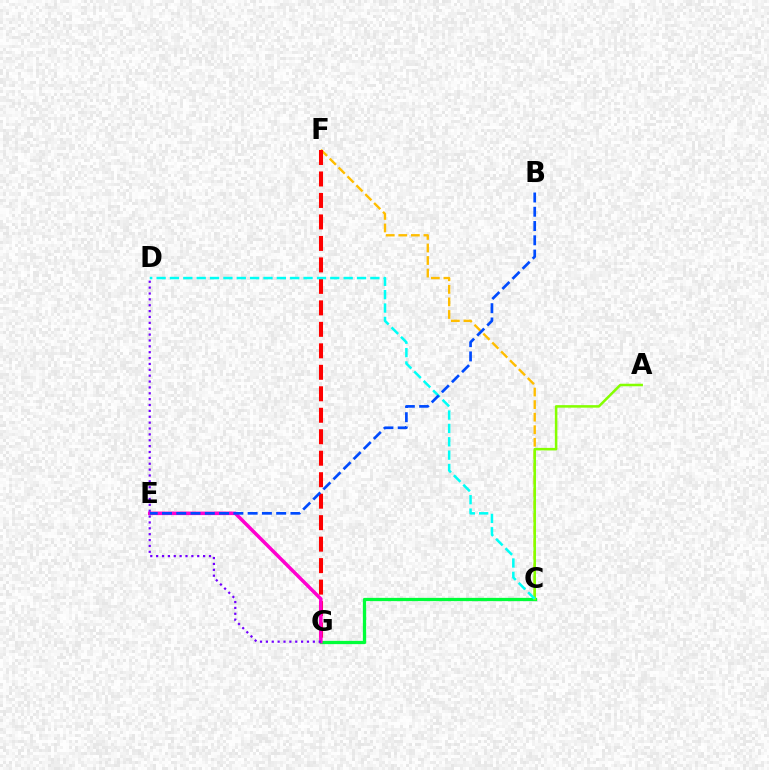{('C', 'G'): [{'color': '#00ff39', 'line_style': 'solid', 'thickness': 2.35}], ('C', 'F'): [{'color': '#ffbd00', 'line_style': 'dashed', 'thickness': 1.71}], ('A', 'C'): [{'color': '#84ff00', 'line_style': 'solid', 'thickness': 1.82}], ('F', 'G'): [{'color': '#ff0000', 'line_style': 'dashed', 'thickness': 2.92}], ('C', 'D'): [{'color': '#00fff6', 'line_style': 'dashed', 'thickness': 1.82}], ('E', 'G'): [{'color': '#ff00cf', 'line_style': 'solid', 'thickness': 2.54}], ('B', 'E'): [{'color': '#004bff', 'line_style': 'dashed', 'thickness': 1.94}], ('D', 'G'): [{'color': '#7200ff', 'line_style': 'dotted', 'thickness': 1.59}]}